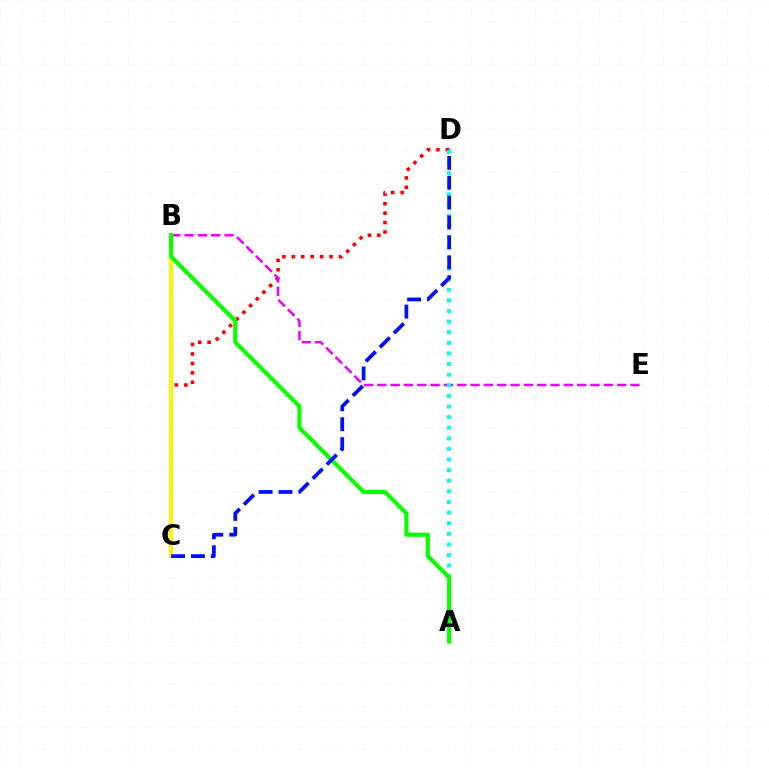{('C', 'D'): [{'color': '#ff0000', 'line_style': 'dotted', 'thickness': 2.56}, {'color': '#0010ff', 'line_style': 'dashed', 'thickness': 2.7}], ('B', 'C'): [{'color': '#fcf500', 'line_style': 'solid', 'thickness': 2.86}], ('B', 'E'): [{'color': '#ee00ff', 'line_style': 'dashed', 'thickness': 1.81}], ('A', 'D'): [{'color': '#00fff6', 'line_style': 'dotted', 'thickness': 2.88}], ('A', 'B'): [{'color': '#08ff00', 'line_style': 'solid', 'thickness': 2.98}]}